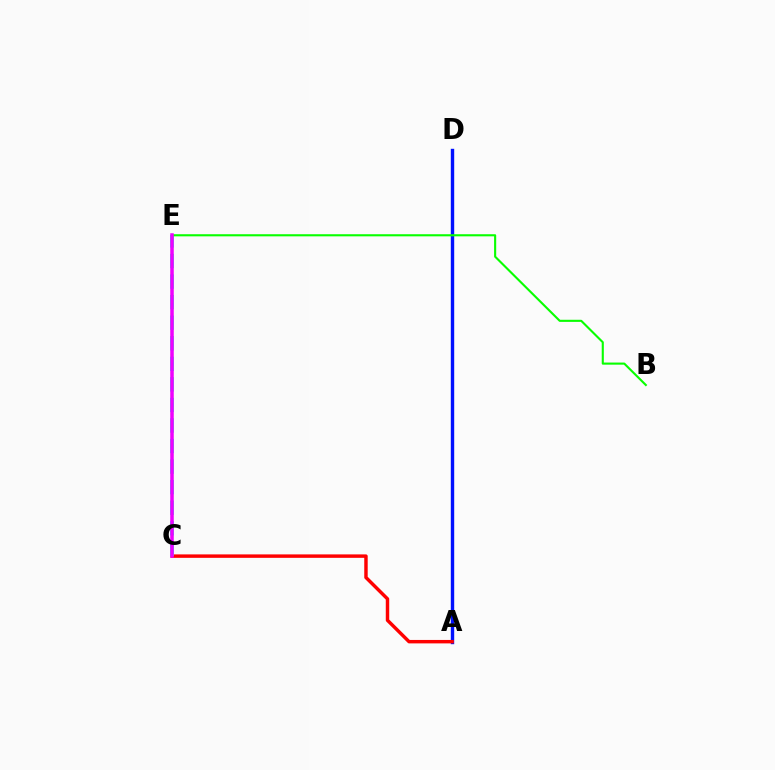{('A', 'D'): [{'color': '#0010ff', 'line_style': 'solid', 'thickness': 2.45}], ('A', 'C'): [{'color': '#ff0000', 'line_style': 'solid', 'thickness': 2.48}], ('C', 'E'): [{'color': '#00fff6', 'line_style': 'dashed', 'thickness': 2.79}, {'color': '#fcf500', 'line_style': 'dotted', 'thickness': 1.6}, {'color': '#ee00ff', 'line_style': 'solid', 'thickness': 2.53}], ('B', 'E'): [{'color': '#08ff00', 'line_style': 'solid', 'thickness': 1.52}]}